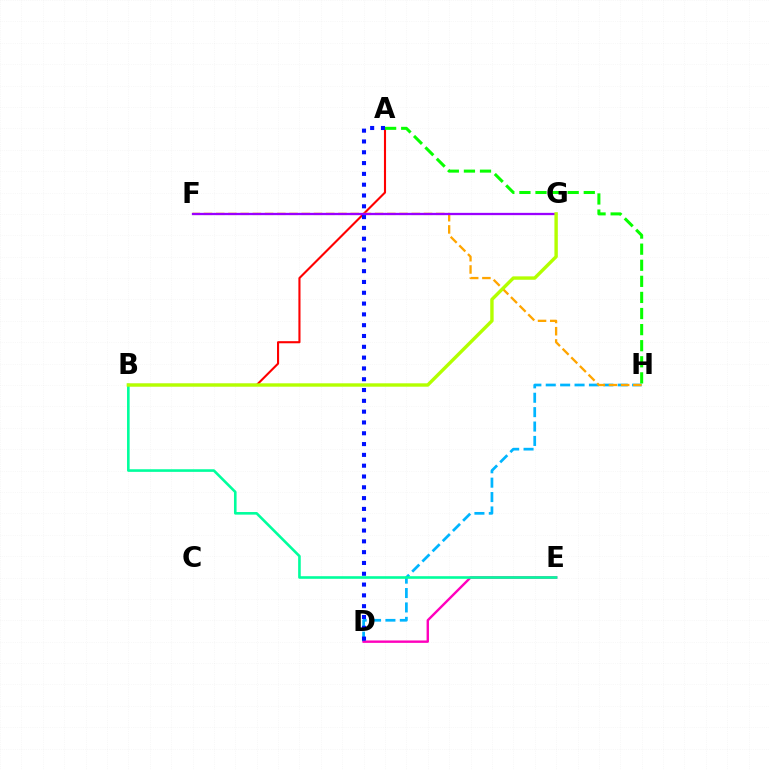{('A', 'B'): [{'color': '#ff0000', 'line_style': 'solid', 'thickness': 1.52}], ('D', 'H'): [{'color': '#00b5ff', 'line_style': 'dashed', 'thickness': 1.96}], ('D', 'E'): [{'color': '#ff00bd', 'line_style': 'solid', 'thickness': 1.72}], ('F', 'H'): [{'color': '#ffa500', 'line_style': 'dashed', 'thickness': 1.66}], ('F', 'G'): [{'color': '#9b00ff', 'line_style': 'solid', 'thickness': 1.65}], ('A', 'D'): [{'color': '#0010ff', 'line_style': 'dotted', 'thickness': 2.94}], ('A', 'H'): [{'color': '#08ff00', 'line_style': 'dashed', 'thickness': 2.19}], ('B', 'E'): [{'color': '#00ff9d', 'line_style': 'solid', 'thickness': 1.88}], ('B', 'G'): [{'color': '#b3ff00', 'line_style': 'solid', 'thickness': 2.44}]}